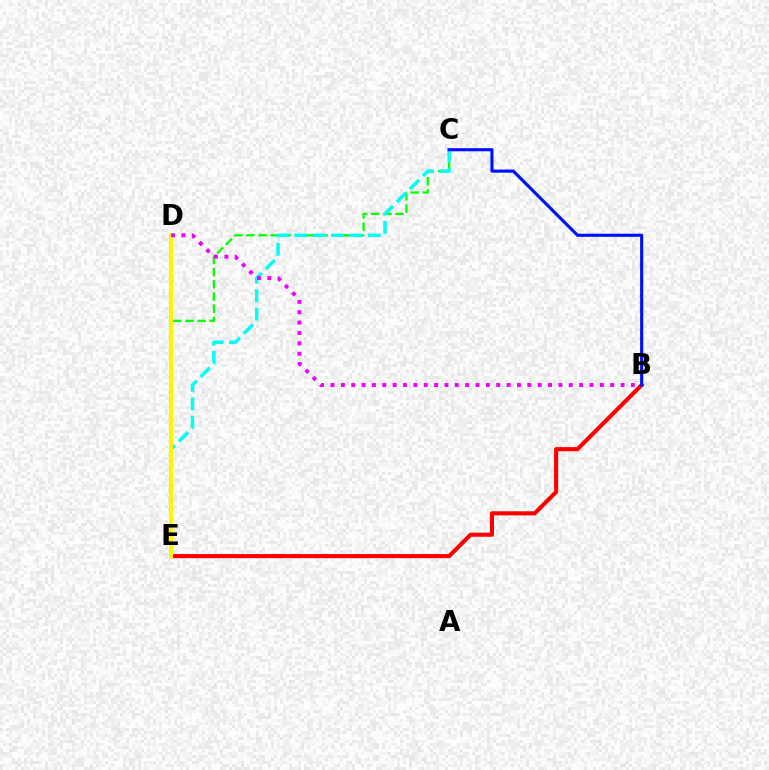{('C', 'E'): [{'color': '#08ff00', 'line_style': 'dashed', 'thickness': 1.65}, {'color': '#00fff6', 'line_style': 'dashed', 'thickness': 2.5}], ('B', 'E'): [{'color': '#ff0000', 'line_style': 'solid', 'thickness': 2.95}], ('B', 'C'): [{'color': '#0010ff', 'line_style': 'solid', 'thickness': 2.25}], ('D', 'E'): [{'color': '#fcf500', 'line_style': 'solid', 'thickness': 2.87}], ('B', 'D'): [{'color': '#ee00ff', 'line_style': 'dotted', 'thickness': 2.81}]}